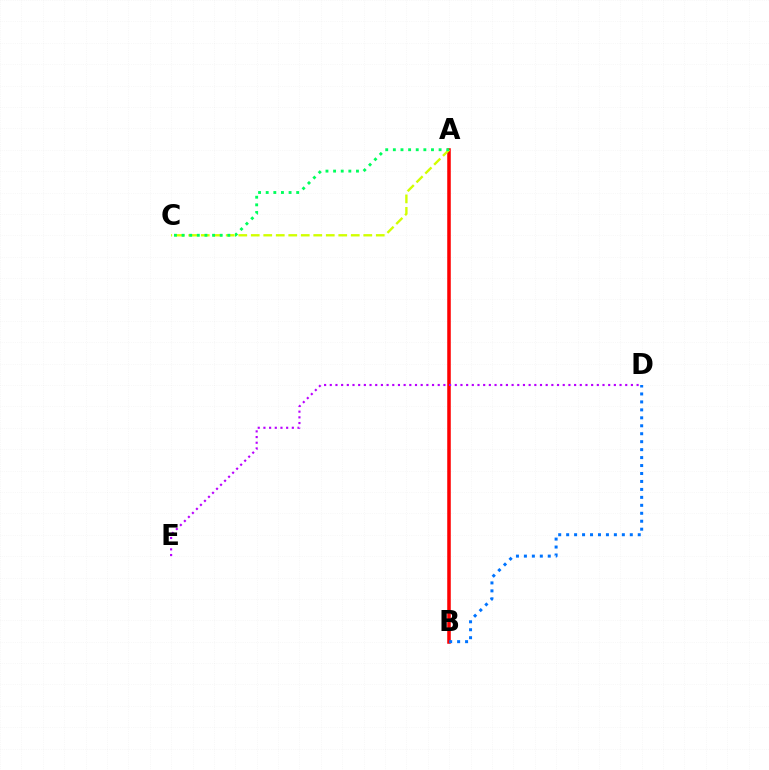{('A', 'B'): [{'color': '#ff0000', 'line_style': 'solid', 'thickness': 2.55}], ('A', 'C'): [{'color': '#d1ff00', 'line_style': 'dashed', 'thickness': 1.7}, {'color': '#00ff5c', 'line_style': 'dotted', 'thickness': 2.07}], ('D', 'E'): [{'color': '#b900ff', 'line_style': 'dotted', 'thickness': 1.54}], ('B', 'D'): [{'color': '#0074ff', 'line_style': 'dotted', 'thickness': 2.16}]}